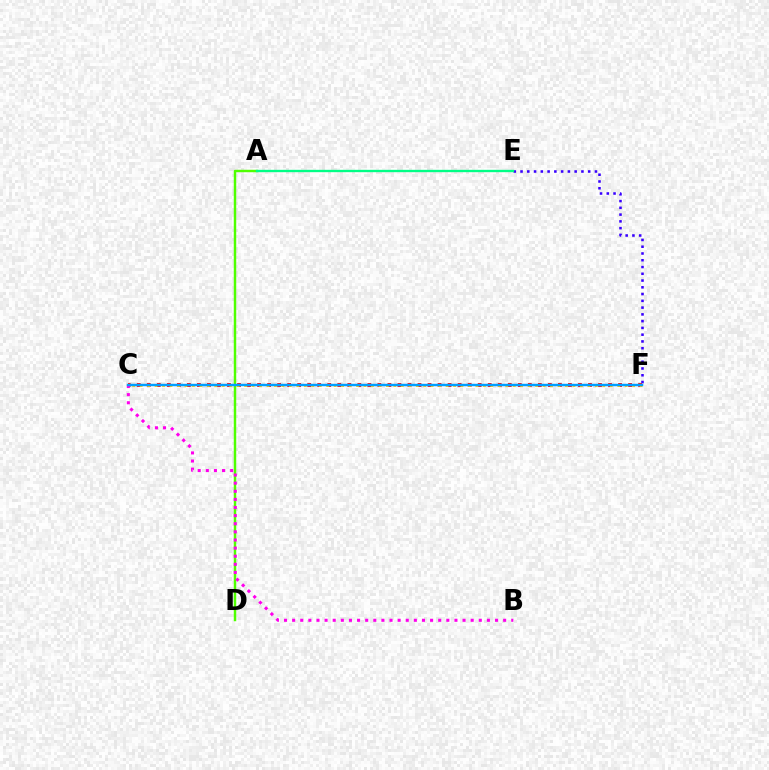{('E', 'F'): [{'color': '#3700ff', 'line_style': 'dotted', 'thickness': 1.84}], ('C', 'F'): [{'color': '#ff0000', 'line_style': 'dotted', 'thickness': 2.72}, {'color': '#ffd500', 'line_style': 'dotted', 'thickness': 2.03}, {'color': '#009eff', 'line_style': 'solid', 'thickness': 1.75}], ('A', 'D'): [{'color': '#4fff00', 'line_style': 'solid', 'thickness': 1.77}], ('B', 'C'): [{'color': '#ff00ed', 'line_style': 'dotted', 'thickness': 2.2}], ('A', 'E'): [{'color': '#00ff86', 'line_style': 'solid', 'thickness': 1.69}]}